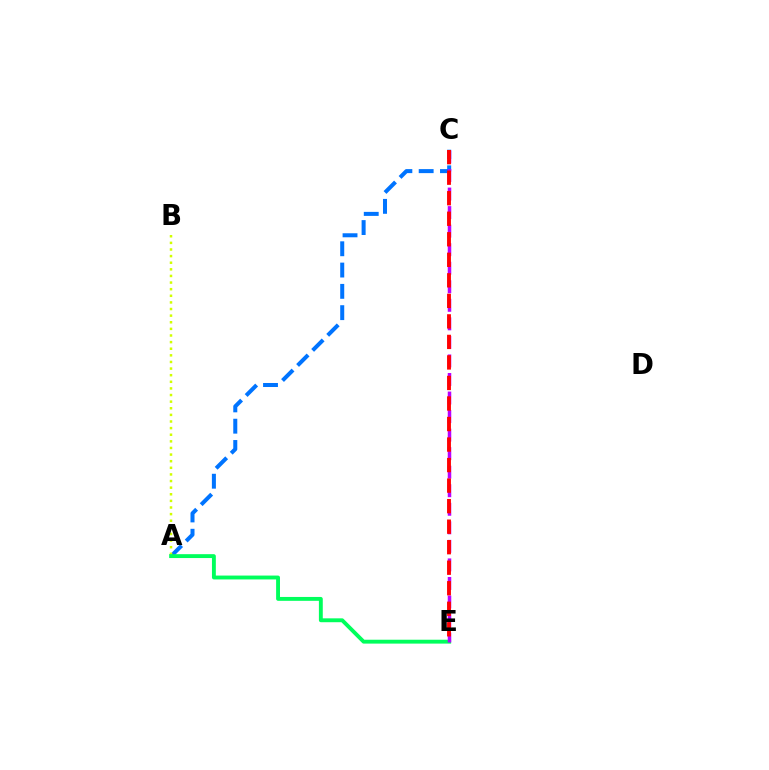{('A', 'C'): [{'color': '#0074ff', 'line_style': 'dashed', 'thickness': 2.89}], ('A', 'B'): [{'color': '#d1ff00', 'line_style': 'dotted', 'thickness': 1.8}], ('A', 'E'): [{'color': '#00ff5c', 'line_style': 'solid', 'thickness': 2.79}], ('C', 'E'): [{'color': '#b900ff', 'line_style': 'dashed', 'thickness': 2.52}, {'color': '#ff0000', 'line_style': 'dashed', 'thickness': 2.79}]}